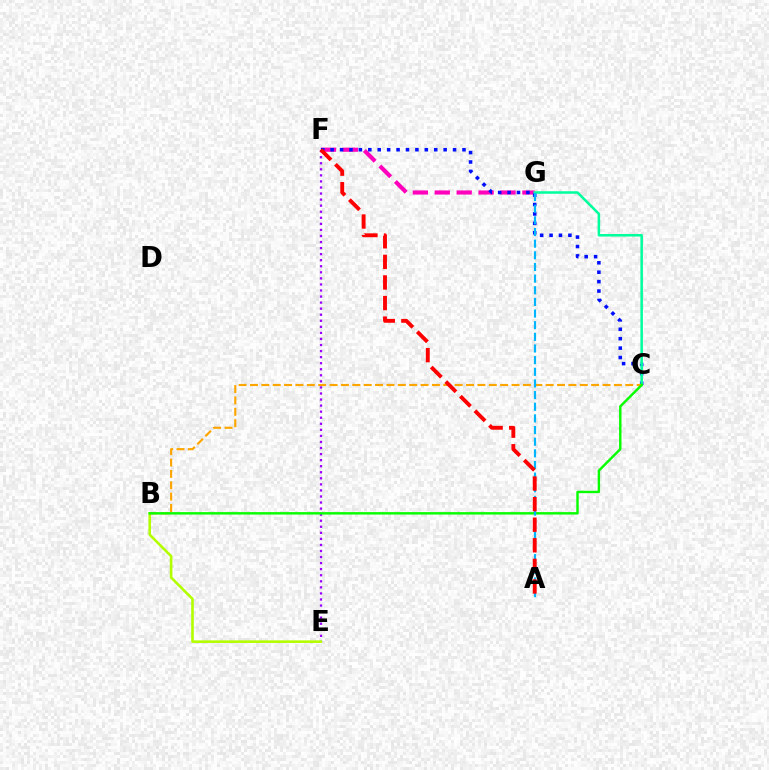{('E', 'F'): [{'color': '#9b00ff', 'line_style': 'dotted', 'thickness': 1.65}], ('F', 'G'): [{'color': '#ff00bd', 'line_style': 'dashed', 'thickness': 2.98}], ('B', 'E'): [{'color': '#b3ff00', 'line_style': 'solid', 'thickness': 1.88}], ('C', 'F'): [{'color': '#0010ff', 'line_style': 'dotted', 'thickness': 2.56}], ('C', 'G'): [{'color': '#00ff9d', 'line_style': 'solid', 'thickness': 1.81}], ('B', 'C'): [{'color': '#ffa500', 'line_style': 'dashed', 'thickness': 1.54}, {'color': '#08ff00', 'line_style': 'solid', 'thickness': 1.75}], ('A', 'G'): [{'color': '#00b5ff', 'line_style': 'dashed', 'thickness': 1.58}], ('A', 'F'): [{'color': '#ff0000', 'line_style': 'dashed', 'thickness': 2.8}]}